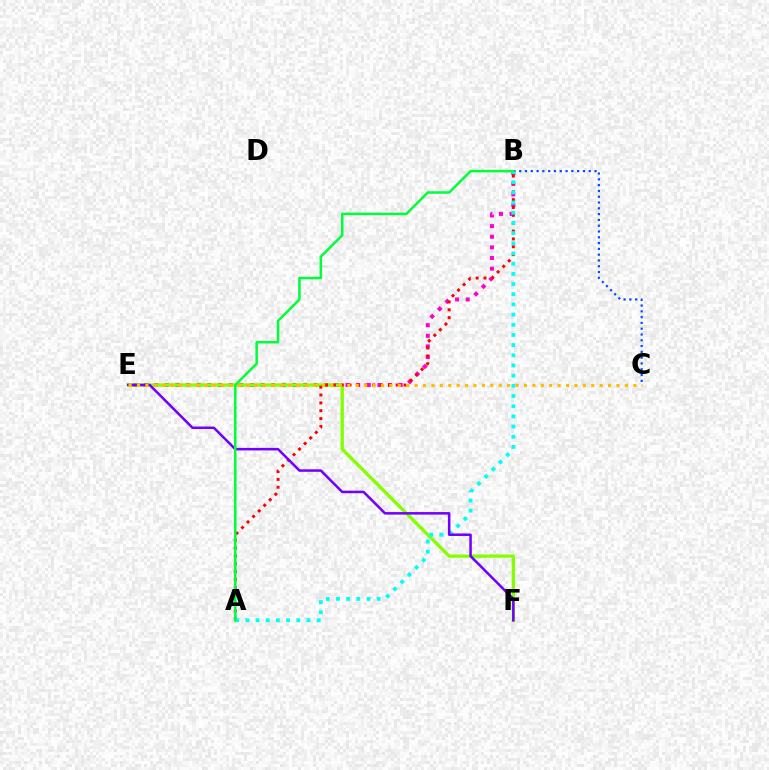{('B', 'E'): [{'color': '#ff00cf', 'line_style': 'dotted', 'thickness': 2.89}], ('B', 'C'): [{'color': '#004bff', 'line_style': 'dotted', 'thickness': 1.57}], ('E', 'F'): [{'color': '#84ff00', 'line_style': 'solid', 'thickness': 2.38}, {'color': '#7200ff', 'line_style': 'solid', 'thickness': 1.82}], ('A', 'B'): [{'color': '#ff0000', 'line_style': 'dotted', 'thickness': 2.13}, {'color': '#00fff6', 'line_style': 'dotted', 'thickness': 2.77}, {'color': '#00ff39', 'line_style': 'solid', 'thickness': 1.81}], ('C', 'E'): [{'color': '#ffbd00', 'line_style': 'dotted', 'thickness': 2.29}]}